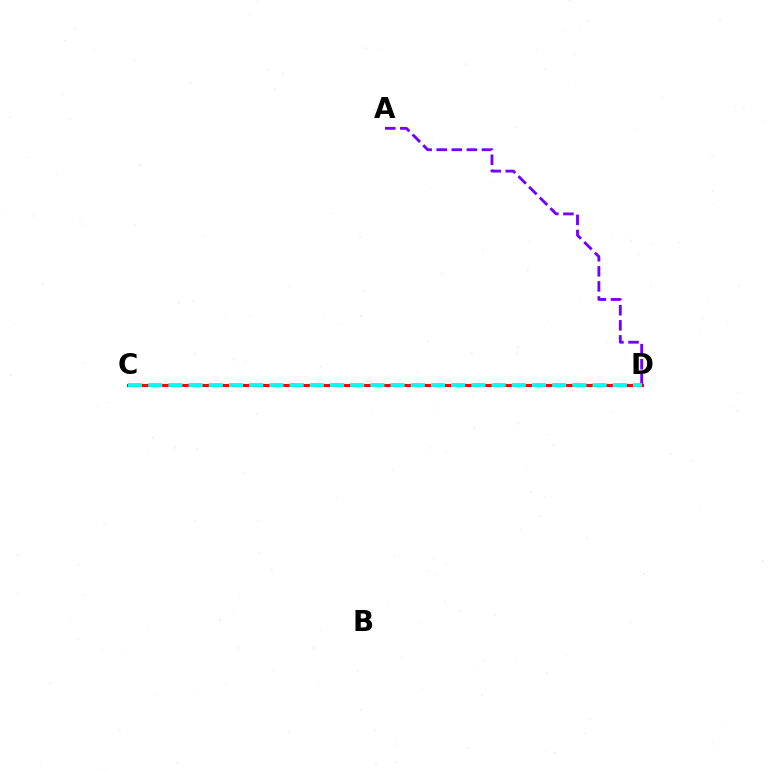{('C', 'D'): [{'color': '#84ff00', 'line_style': 'solid', 'thickness': 1.92}, {'color': '#ff0000', 'line_style': 'solid', 'thickness': 2.25}, {'color': '#00fff6', 'line_style': 'dashed', 'thickness': 2.74}], ('A', 'D'): [{'color': '#7200ff', 'line_style': 'dashed', 'thickness': 2.05}]}